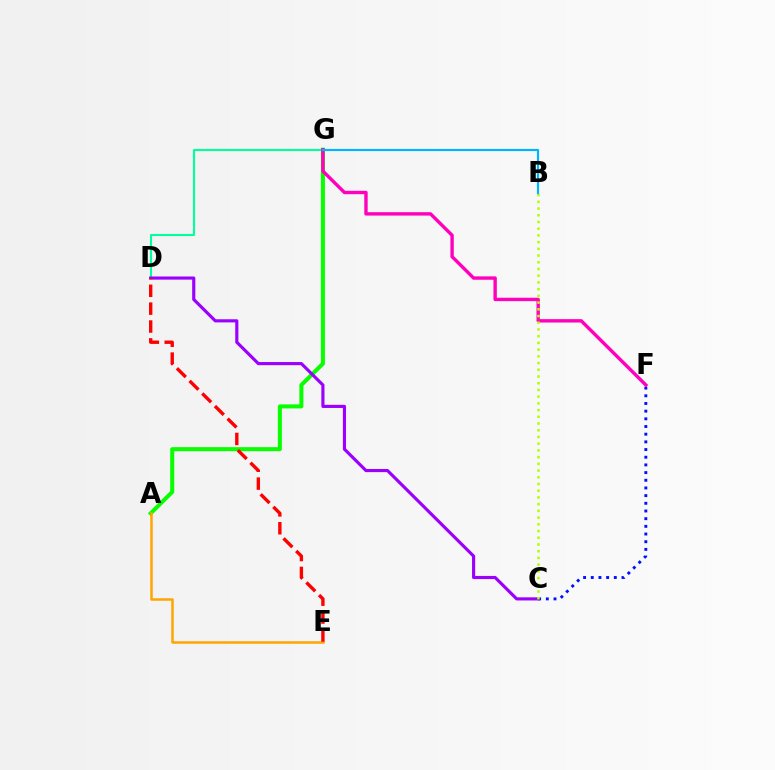{('D', 'G'): [{'color': '#00ff9d', 'line_style': 'solid', 'thickness': 1.51}], ('A', 'G'): [{'color': '#08ff00', 'line_style': 'solid', 'thickness': 2.9}], ('C', 'D'): [{'color': '#9b00ff', 'line_style': 'solid', 'thickness': 2.27}], ('C', 'F'): [{'color': '#0010ff', 'line_style': 'dotted', 'thickness': 2.09}], ('A', 'E'): [{'color': '#ffa500', 'line_style': 'solid', 'thickness': 1.8}], ('F', 'G'): [{'color': '#ff00bd', 'line_style': 'solid', 'thickness': 2.44}], ('B', 'C'): [{'color': '#b3ff00', 'line_style': 'dotted', 'thickness': 1.83}], ('B', 'G'): [{'color': '#00b5ff', 'line_style': 'solid', 'thickness': 1.57}], ('D', 'E'): [{'color': '#ff0000', 'line_style': 'dashed', 'thickness': 2.43}]}